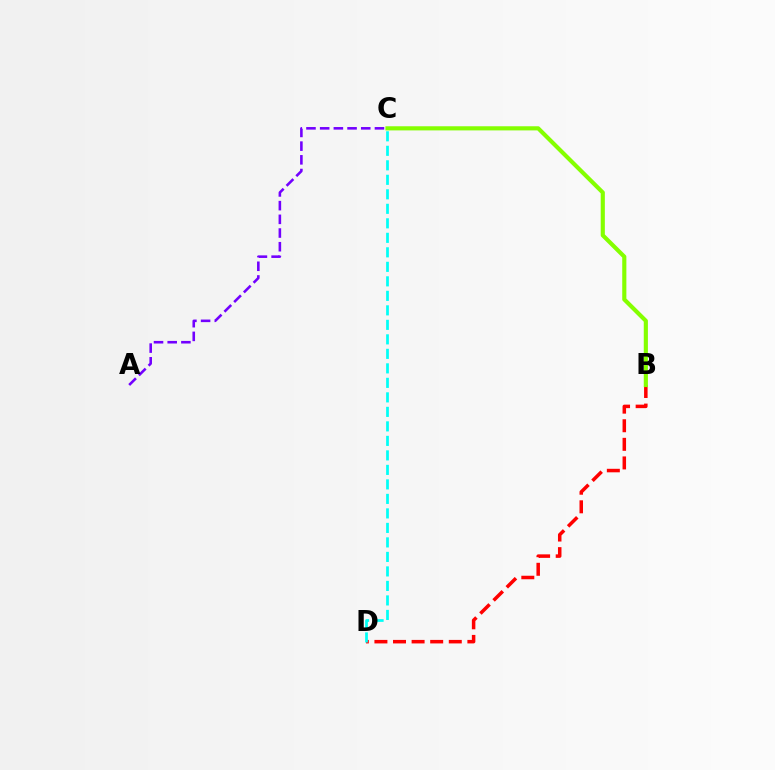{('A', 'C'): [{'color': '#7200ff', 'line_style': 'dashed', 'thickness': 1.86}], ('B', 'D'): [{'color': '#ff0000', 'line_style': 'dashed', 'thickness': 2.53}], ('C', 'D'): [{'color': '#00fff6', 'line_style': 'dashed', 'thickness': 1.97}], ('B', 'C'): [{'color': '#84ff00', 'line_style': 'solid', 'thickness': 2.98}]}